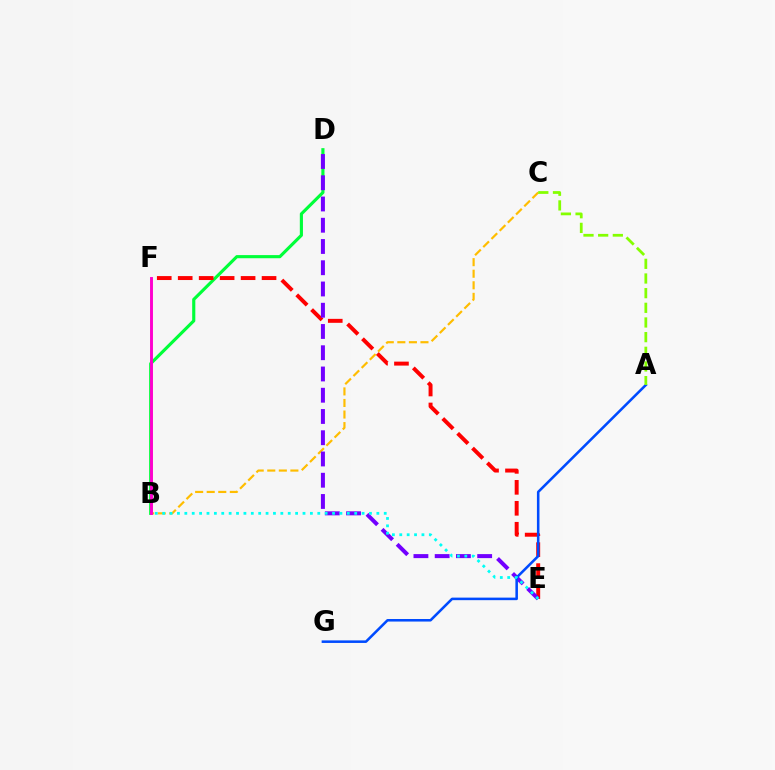{('B', 'C'): [{'color': '#ffbd00', 'line_style': 'dashed', 'thickness': 1.57}], ('B', 'D'): [{'color': '#00ff39', 'line_style': 'solid', 'thickness': 2.26}], ('E', 'F'): [{'color': '#ff0000', 'line_style': 'dashed', 'thickness': 2.85}], ('D', 'E'): [{'color': '#7200ff', 'line_style': 'dashed', 'thickness': 2.89}], ('A', 'G'): [{'color': '#004bff', 'line_style': 'solid', 'thickness': 1.84}], ('A', 'C'): [{'color': '#84ff00', 'line_style': 'dashed', 'thickness': 1.99}], ('B', 'E'): [{'color': '#00fff6', 'line_style': 'dotted', 'thickness': 2.01}], ('B', 'F'): [{'color': '#ff00cf', 'line_style': 'solid', 'thickness': 2.11}]}